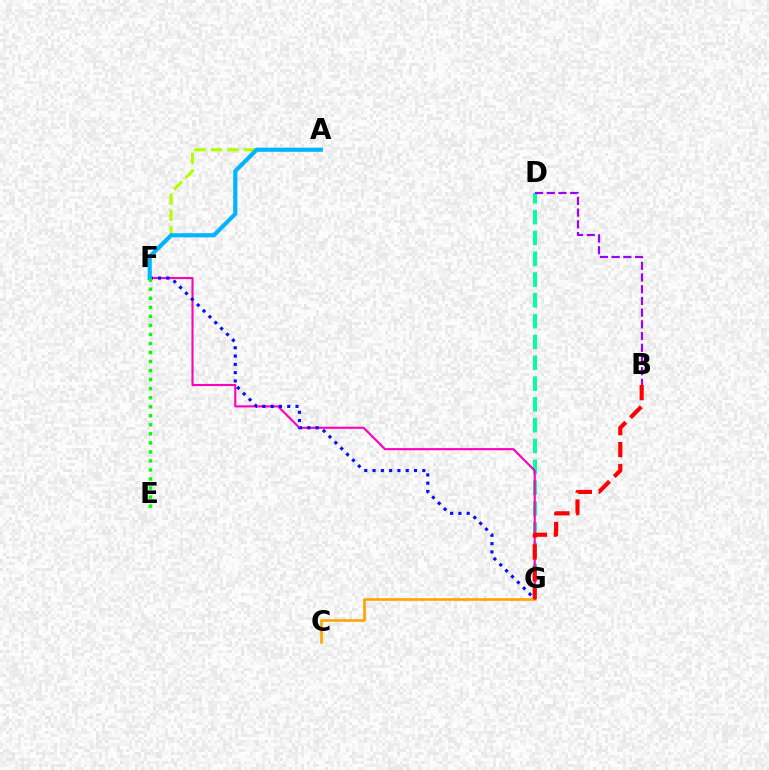{('C', 'G'): [{'color': '#ffa500', 'line_style': 'solid', 'thickness': 1.89}], ('D', 'G'): [{'color': '#00ff9d', 'line_style': 'dashed', 'thickness': 2.83}], ('A', 'F'): [{'color': '#b3ff00', 'line_style': 'dashed', 'thickness': 2.23}, {'color': '#00b5ff', 'line_style': 'solid', 'thickness': 2.97}], ('F', 'G'): [{'color': '#ff00bd', 'line_style': 'solid', 'thickness': 1.53}, {'color': '#0010ff', 'line_style': 'dotted', 'thickness': 2.25}], ('B', 'D'): [{'color': '#9b00ff', 'line_style': 'dashed', 'thickness': 1.59}], ('B', 'G'): [{'color': '#ff0000', 'line_style': 'dashed', 'thickness': 2.98}], ('E', 'F'): [{'color': '#08ff00', 'line_style': 'dotted', 'thickness': 2.46}]}